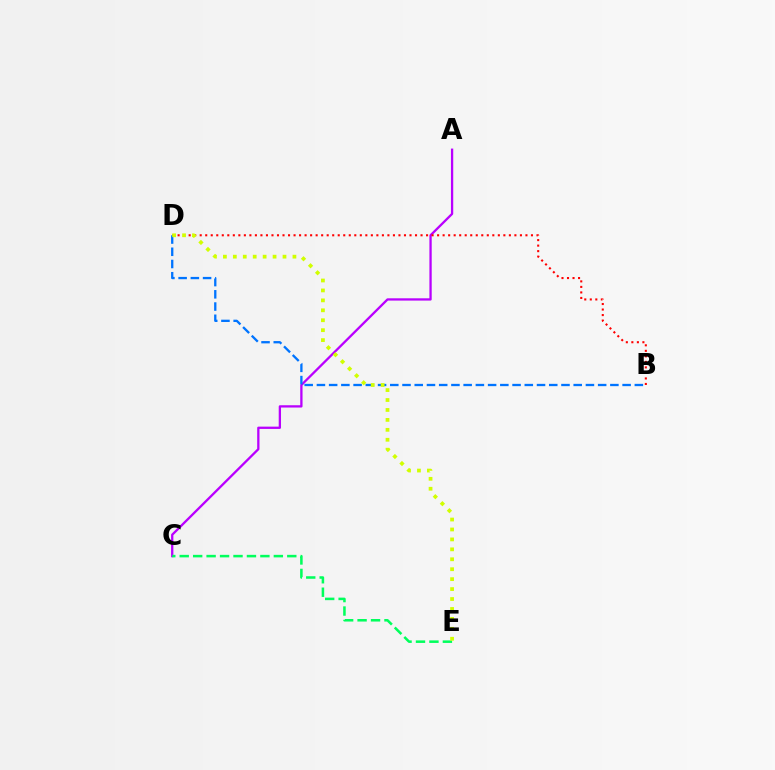{('A', 'C'): [{'color': '#b900ff', 'line_style': 'solid', 'thickness': 1.65}], ('C', 'E'): [{'color': '#00ff5c', 'line_style': 'dashed', 'thickness': 1.83}], ('B', 'D'): [{'color': '#ff0000', 'line_style': 'dotted', 'thickness': 1.5}, {'color': '#0074ff', 'line_style': 'dashed', 'thickness': 1.66}], ('D', 'E'): [{'color': '#d1ff00', 'line_style': 'dotted', 'thickness': 2.7}]}